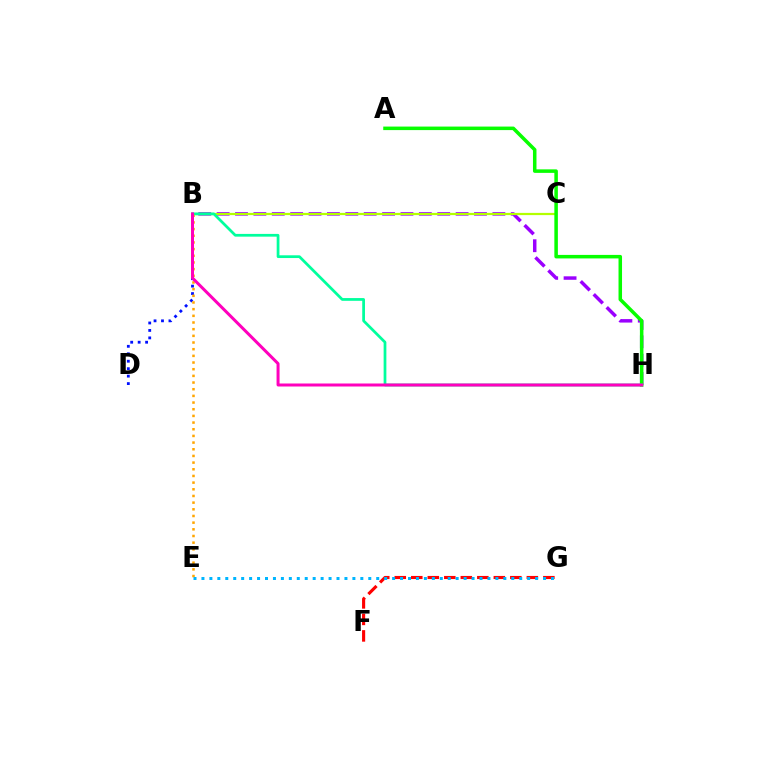{('B', 'H'): [{'color': '#9b00ff', 'line_style': 'dashed', 'thickness': 2.5}, {'color': '#00ff9d', 'line_style': 'solid', 'thickness': 1.98}, {'color': '#ff00bd', 'line_style': 'solid', 'thickness': 2.16}], ('B', 'D'): [{'color': '#0010ff', 'line_style': 'dotted', 'thickness': 2.03}], ('B', 'C'): [{'color': '#b3ff00', 'line_style': 'solid', 'thickness': 1.6}], ('A', 'H'): [{'color': '#08ff00', 'line_style': 'solid', 'thickness': 2.53}], ('F', 'G'): [{'color': '#ff0000', 'line_style': 'dashed', 'thickness': 2.24}], ('B', 'E'): [{'color': '#ffa500', 'line_style': 'dotted', 'thickness': 1.81}], ('E', 'G'): [{'color': '#00b5ff', 'line_style': 'dotted', 'thickness': 2.16}]}